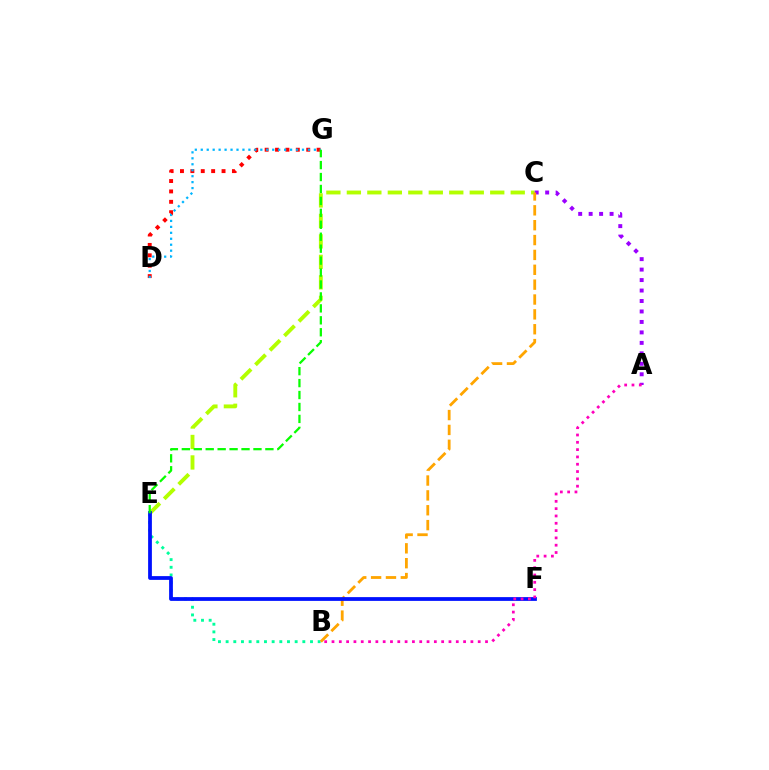{('C', 'E'): [{'color': '#b3ff00', 'line_style': 'dashed', 'thickness': 2.78}], ('A', 'C'): [{'color': '#9b00ff', 'line_style': 'dotted', 'thickness': 2.84}], ('B', 'E'): [{'color': '#00ff9d', 'line_style': 'dotted', 'thickness': 2.08}], ('D', 'G'): [{'color': '#ff0000', 'line_style': 'dotted', 'thickness': 2.82}, {'color': '#00b5ff', 'line_style': 'dotted', 'thickness': 1.62}], ('B', 'C'): [{'color': '#ffa500', 'line_style': 'dashed', 'thickness': 2.02}], ('E', 'F'): [{'color': '#0010ff', 'line_style': 'solid', 'thickness': 2.71}], ('E', 'G'): [{'color': '#08ff00', 'line_style': 'dashed', 'thickness': 1.62}], ('A', 'B'): [{'color': '#ff00bd', 'line_style': 'dotted', 'thickness': 1.99}]}